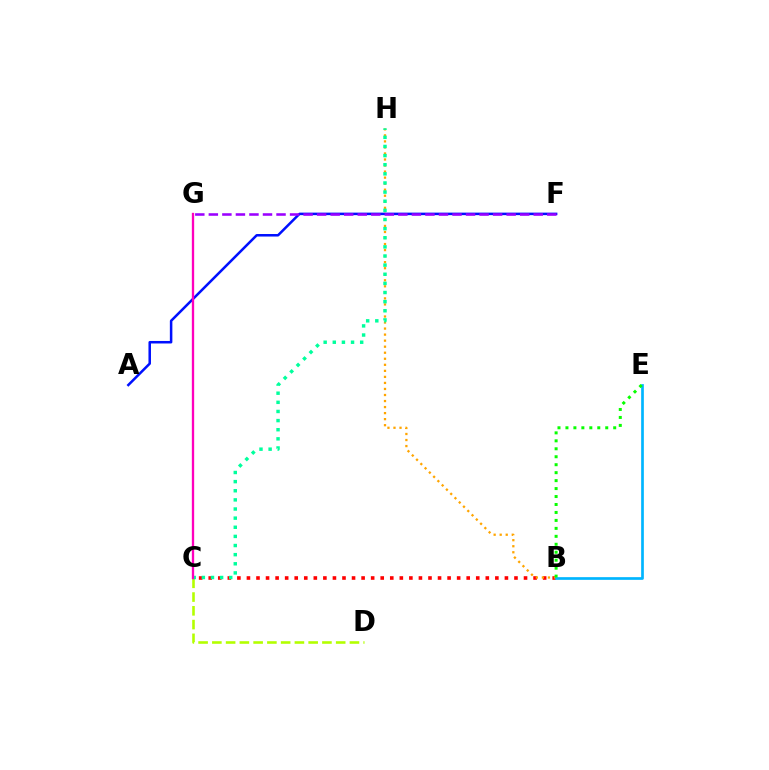{('B', 'C'): [{'color': '#ff0000', 'line_style': 'dotted', 'thickness': 2.6}], ('B', 'H'): [{'color': '#ffa500', 'line_style': 'dotted', 'thickness': 1.64}], ('B', 'E'): [{'color': '#00b5ff', 'line_style': 'solid', 'thickness': 1.94}, {'color': '#08ff00', 'line_style': 'dotted', 'thickness': 2.16}], ('A', 'F'): [{'color': '#0010ff', 'line_style': 'solid', 'thickness': 1.81}], ('C', 'D'): [{'color': '#b3ff00', 'line_style': 'dashed', 'thickness': 1.87}], ('F', 'G'): [{'color': '#9b00ff', 'line_style': 'dashed', 'thickness': 1.84}], ('C', 'H'): [{'color': '#00ff9d', 'line_style': 'dotted', 'thickness': 2.48}], ('C', 'G'): [{'color': '#ff00bd', 'line_style': 'solid', 'thickness': 1.67}]}